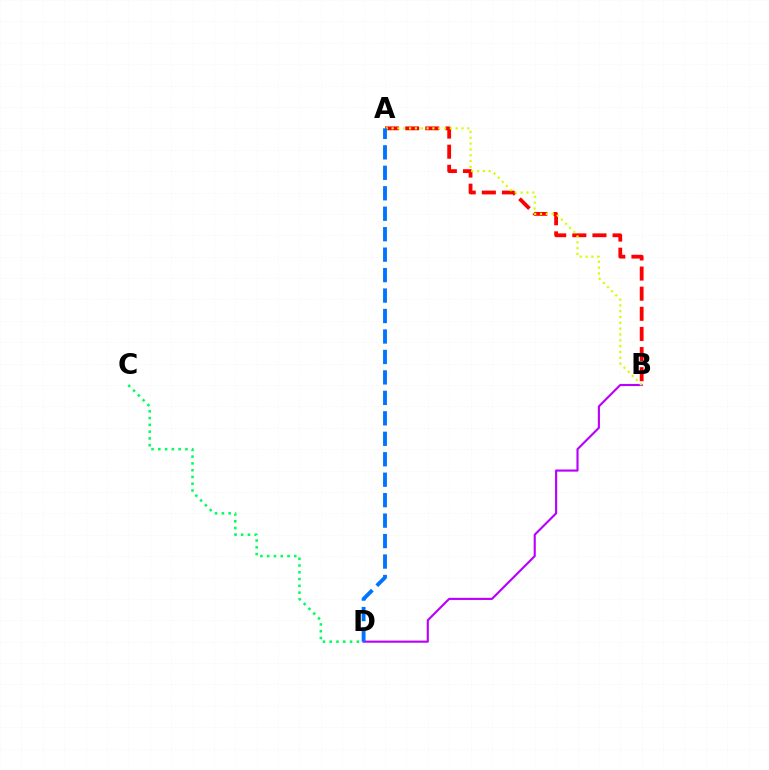{('A', 'B'): [{'color': '#ff0000', 'line_style': 'dashed', 'thickness': 2.73}, {'color': '#d1ff00', 'line_style': 'dotted', 'thickness': 1.58}], ('C', 'D'): [{'color': '#00ff5c', 'line_style': 'dotted', 'thickness': 1.84}], ('B', 'D'): [{'color': '#b900ff', 'line_style': 'solid', 'thickness': 1.53}], ('A', 'D'): [{'color': '#0074ff', 'line_style': 'dashed', 'thickness': 2.78}]}